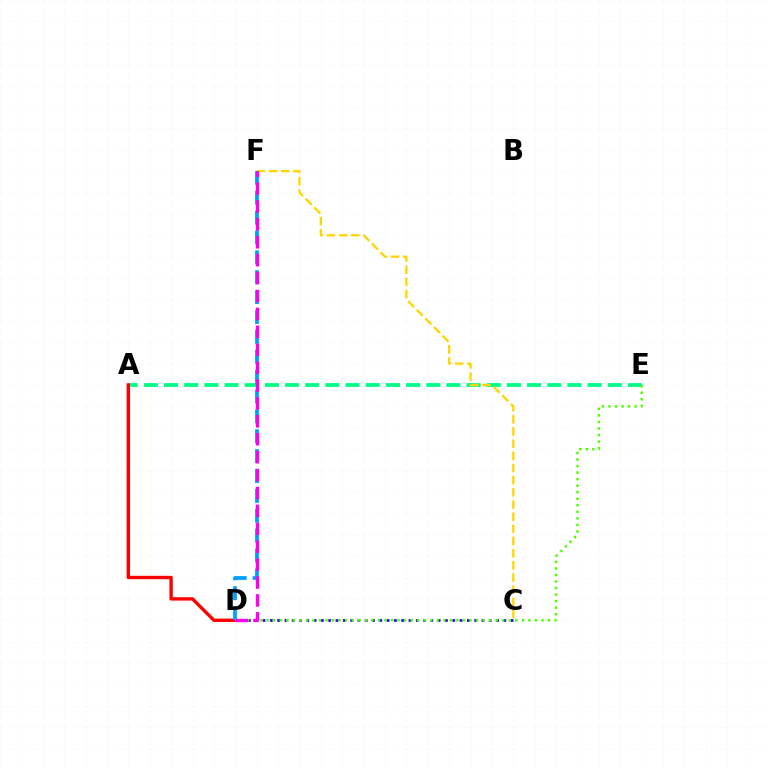{('A', 'E'): [{'color': '#00ff86', 'line_style': 'dashed', 'thickness': 2.74}], ('C', 'D'): [{'color': '#3700ff', 'line_style': 'dotted', 'thickness': 1.98}], ('A', 'D'): [{'color': '#ff0000', 'line_style': 'solid', 'thickness': 2.43}], ('D', 'E'): [{'color': '#4fff00', 'line_style': 'dotted', 'thickness': 1.78}], ('C', 'F'): [{'color': '#ffd500', 'line_style': 'dashed', 'thickness': 1.65}], ('D', 'F'): [{'color': '#009eff', 'line_style': 'dashed', 'thickness': 2.7}, {'color': '#ff00ed', 'line_style': 'dashed', 'thickness': 2.43}]}